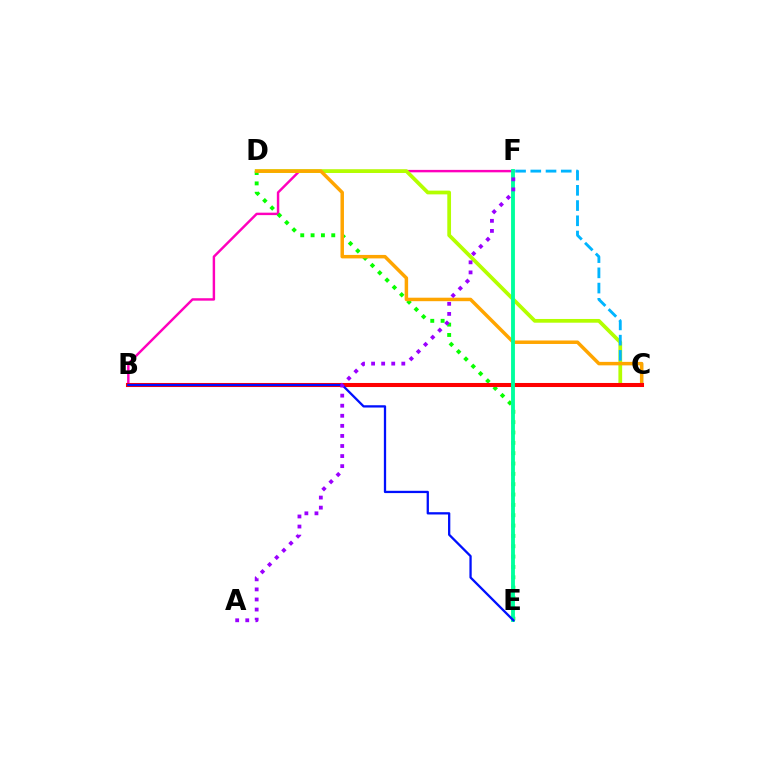{('B', 'F'): [{'color': '#ff00bd', 'line_style': 'solid', 'thickness': 1.76}], ('C', 'D'): [{'color': '#b3ff00', 'line_style': 'solid', 'thickness': 2.69}, {'color': '#ffa500', 'line_style': 'solid', 'thickness': 2.51}], ('D', 'E'): [{'color': '#08ff00', 'line_style': 'dotted', 'thickness': 2.81}], ('C', 'F'): [{'color': '#00b5ff', 'line_style': 'dashed', 'thickness': 2.07}], ('B', 'C'): [{'color': '#ff0000', 'line_style': 'solid', 'thickness': 2.92}], ('E', 'F'): [{'color': '#00ff9d', 'line_style': 'solid', 'thickness': 2.78}], ('B', 'E'): [{'color': '#0010ff', 'line_style': 'solid', 'thickness': 1.65}], ('A', 'F'): [{'color': '#9b00ff', 'line_style': 'dotted', 'thickness': 2.74}]}